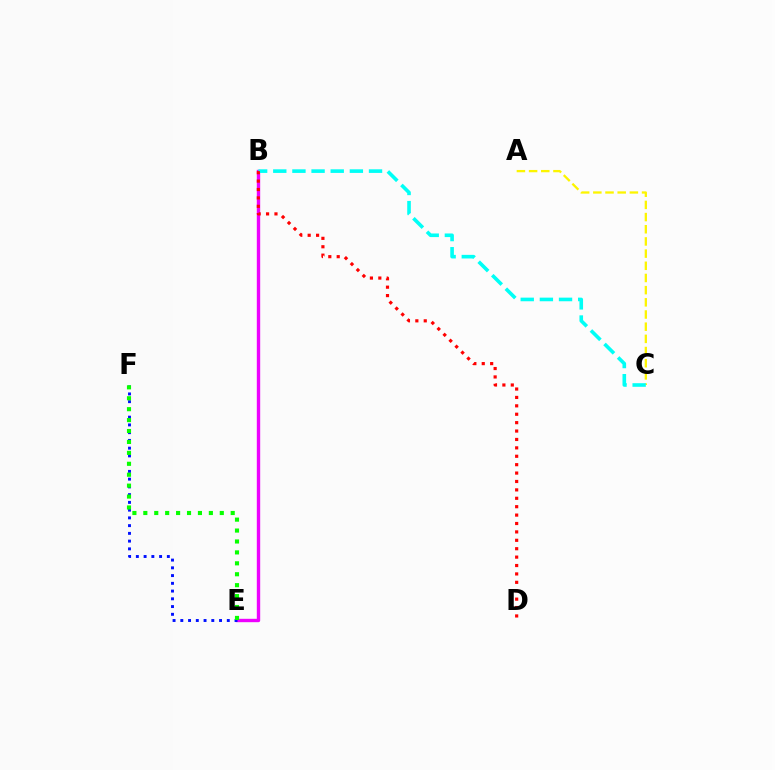{('B', 'E'): [{'color': '#ee00ff', 'line_style': 'solid', 'thickness': 2.43}], ('A', 'C'): [{'color': '#fcf500', 'line_style': 'dashed', 'thickness': 1.65}], ('B', 'C'): [{'color': '#00fff6', 'line_style': 'dashed', 'thickness': 2.6}], ('E', 'F'): [{'color': '#0010ff', 'line_style': 'dotted', 'thickness': 2.1}, {'color': '#08ff00', 'line_style': 'dotted', 'thickness': 2.97}], ('B', 'D'): [{'color': '#ff0000', 'line_style': 'dotted', 'thickness': 2.28}]}